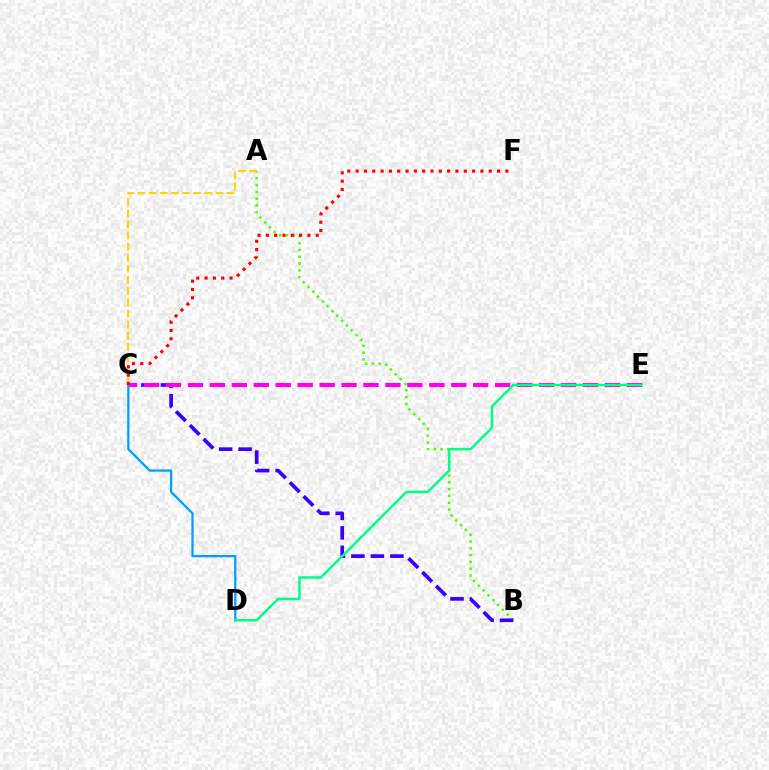{('A', 'B'): [{'color': '#4fff00', 'line_style': 'dotted', 'thickness': 1.85}], ('B', 'C'): [{'color': '#3700ff', 'line_style': 'dashed', 'thickness': 2.64}], ('C', 'E'): [{'color': '#ff00ed', 'line_style': 'dashed', 'thickness': 2.98}], ('C', 'D'): [{'color': '#009eff', 'line_style': 'solid', 'thickness': 1.62}], ('D', 'E'): [{'color': '#00ff86', 'line_style': 'solid', 'thickness': 1.81}], ('A', 'C'): [{'color': '#ffd500', 'line_style': 'dashed', 'thickness': 1.51}], ('C', 'F'): [{'color': '#ff0000', 'line_style': 'dotted', 'thickness': 2.26}]}